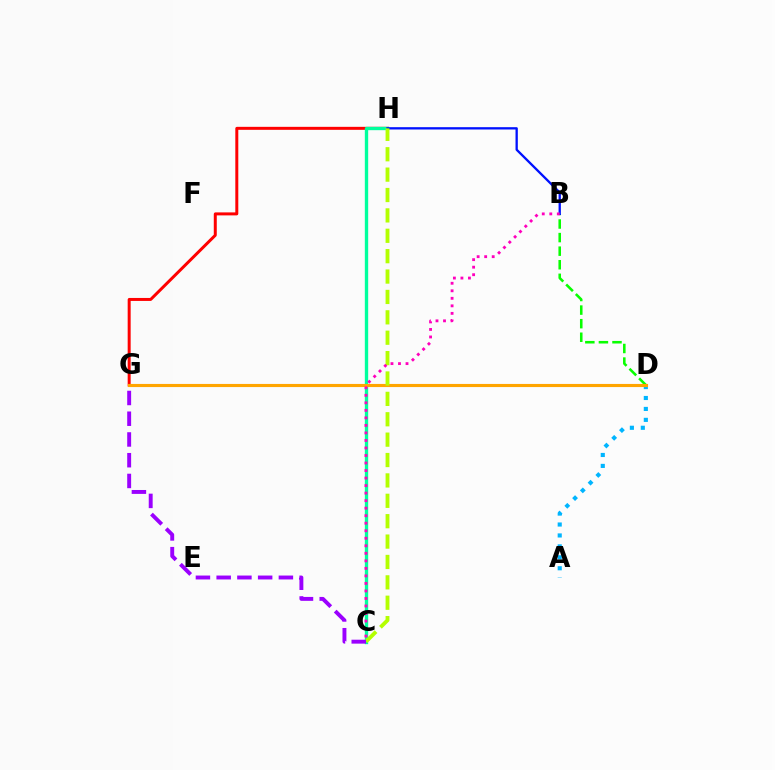{('A', 'D'): [{'color': '#00b5ff', 'line_style': 'dotted', 'thickness': 2.97}], ('G', 'H'): [{'color': '#ff0000', 'line_style': 'solid', 'thickness': 2.15}], ('B', 'D'): [{'color': '#08ff00', 'line_style': 'dashed', 'thickness': 1.84}], ('C', 'H'): [{'color': '#00ff9d', 'line_style': 'solid', 'thickness': 2.41}, {'color': '#b3ff00', 'line_style': 'dashed', 'thickness': 2.77}], ('D', 'G'): [{'color': '#ffa500', 'line_style': 'solid', 'thickness': 2.25}], ('B', 'H'): [{'color': '#0010ff', 'line_style': 'solid', 'thickness': 1.66}], ('B', 'C'): [{'color': '#ff00bd', 'line_style': 'dotted', 'thickness': 2.04}], ('C', 'G'): [{'color': '#9b00ff', 'line_style': 'dashed', 'thickness': 2.82}]}